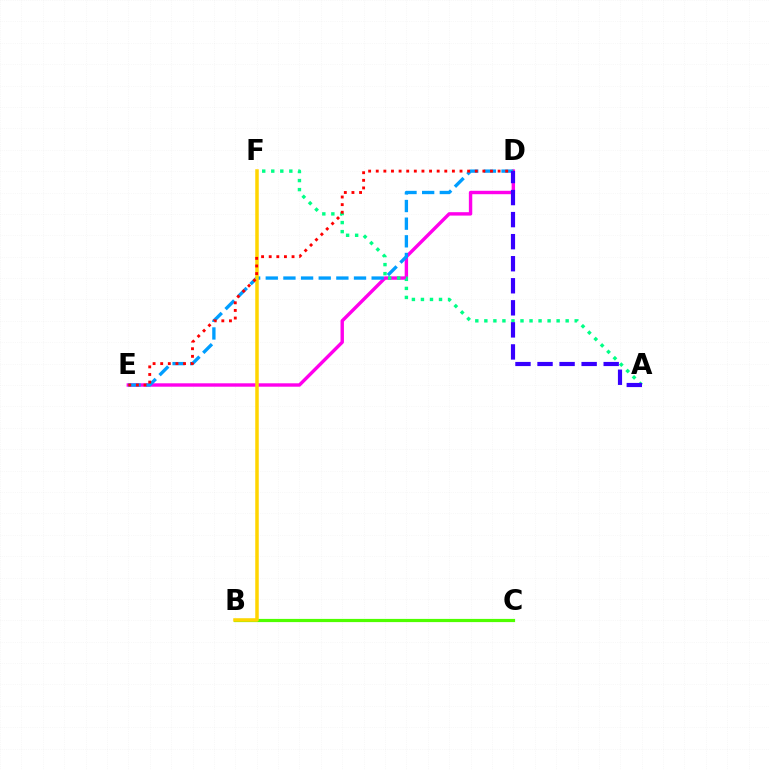{('D', 'E'): [{'color': '#ff00ed', 'line_style': 'solid', 'thickness': 2.45}, {'color': '#009eff', 'line_style': 'dashed', 'thickness': 2.4}, {'color': '#ff0000', 'line_style': 'dotted', 'thickness': 2.07}], ('B', 'C'): [{'color': '#4fff00', 'line_style': 'solid', 'thickness': 2.3}], ('A', 'F'): [{'color': '#00ff86', 'line_style': 'dotted', 'thickness': 2.45}], ('B', 'F'): [{'color': '#ffd500', 'line_style': 'solid', 'thickness': 2.52}], ('A', 'D'): [{'color': '#3700ff', 'line_style': 'dashed', 'thickness': 3.0}]}